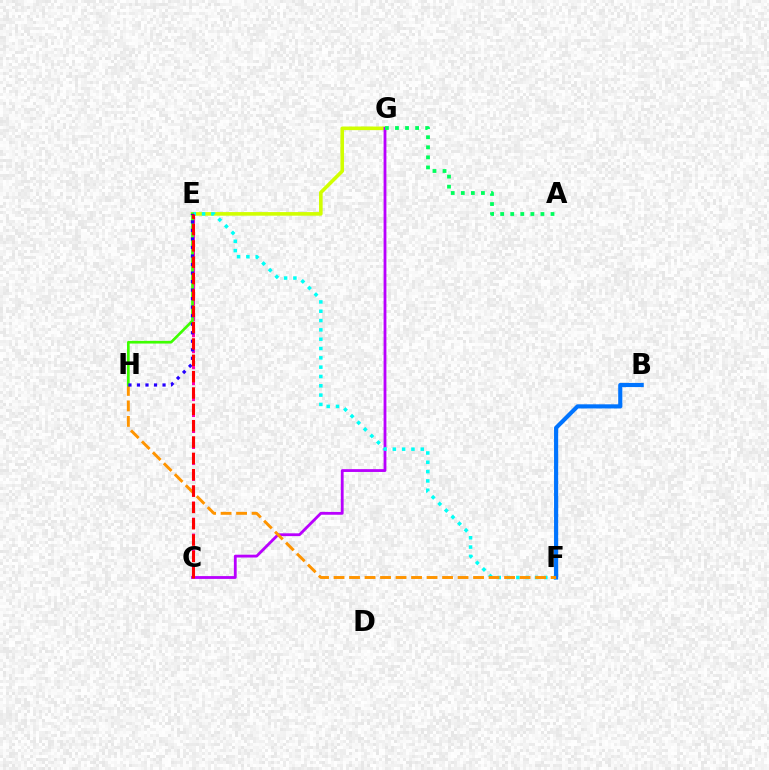{('E', 'G'): [{'color': '#d1ff00', 'line_style': 'solid', 'thickness': 2.6}], ('C', 'E'): [{'color': '#ff00ac', 'line_style': 'dashed', 'thickness': 2.17}, {'color': '#ff0000', 'line_style': 'dashed', 'thickness': 2.22}], ('C', 'G'): [{'color': '#b900ff', 'line_style': 'solid', 'thickness': 2.03}], ('E', 'F'): [{'color': '#00fff6', 'line_style': 'dotted', 'thickness': 2.53}], ('B', 'F'): [{'color': '#0074ff', 'line_style': 'solid', 'thickness': 2.98}], ('F', 'H'): [{'color': '#ff9400', 'line_style': 'dashed', 'thickness': 2.11}], ('E', 'H'): [{'color': '#3dff00', 'line_style': 'solid', 'thickness': 1.91}, {'color': '#2500ff', 'line_style': 'dotted', 'thickness': 2.32}], ('A', 'G'): [{'color': '#00ff5c', 'line_style': 'dotted', 'thickness': 2.73}]}